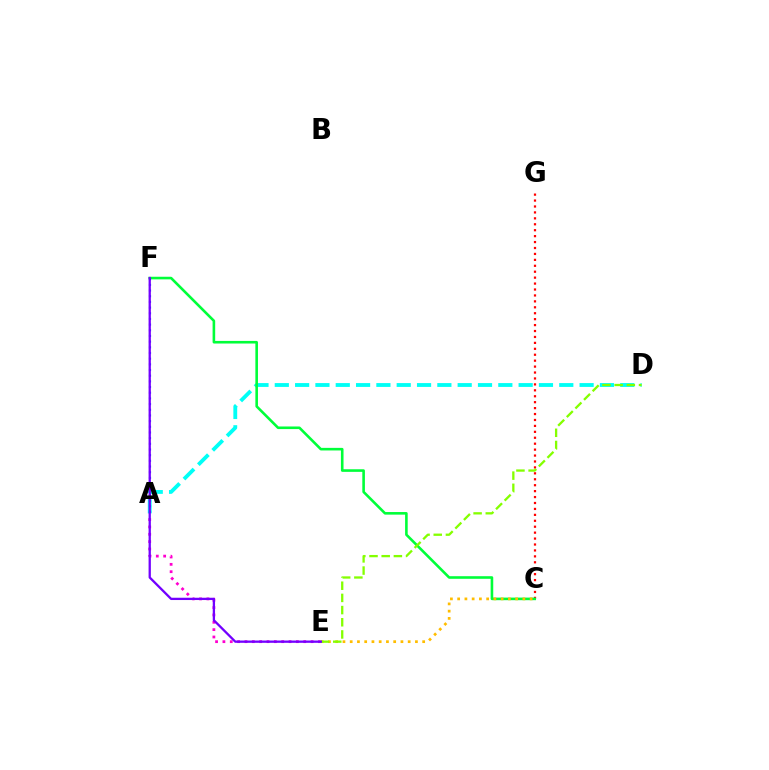{('A', 'E'): [{'color': '#ff00cf', 'line_style': 'dotted', 'thickness': 2.0}], ('C', 'G'): [{'color': '#ff0000', 'line_style': 'dotted', 'thickness': 1.61}], ('A', 'D'): [{'color': '#00fff6', 'line_style': 'dashed', 'thickness': 2.76}], ('C', 'F'): [{'color': '#00ff39', 'line_style': 'solid', 'thickness': 1.87}], ('A', 'F'): [{'color': '#004bff', 'line_style': 'dotted', 'thickness': 1.54}], ('C', 'E'): [{'color': '#ffbd00', 'line_style': 'dotted', 'thickness': 1.97}], ('D', 'E'): [{'color': '#84ff00', 'line_style': 'dashed', 'thickness': 1.65}], ('E', 'F'): [{'color': '#7200ff', 'line_style': 'solid', 'thickness': 1.65}]}